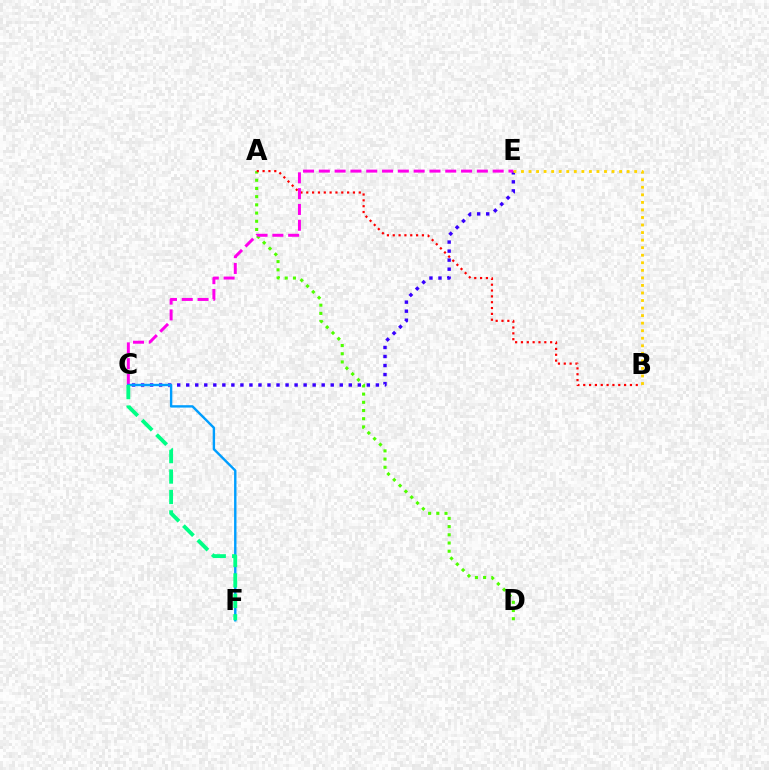{('A', 'D'): [{'color': '#4fff00', 'line_style': 'dotted', 'thickness': 2.23}], ('A', 'B'): [{'color': '#ff0000', 'line_style': 'dotted', 'thickness': 1.59}], ('C', 'E'): [{'color': '#3700ff', 'line_style': 'dotted', 'thickness': 2.45}, {'color': '#ff00ed', 'line_style': 'dashed', 'thickness': 2.15}], ('C', 'F'): [{'color': '#009eff', 'line_style': 'solid', 'thickness': 1.73}, {'color': '#00ff86', 'line_style': 'dashed', 'thickness': 2.78}], ('B', 'E'): [{'color': '#ffd500', 'line_style': 'dotted', 'thickness': 2.05}]}